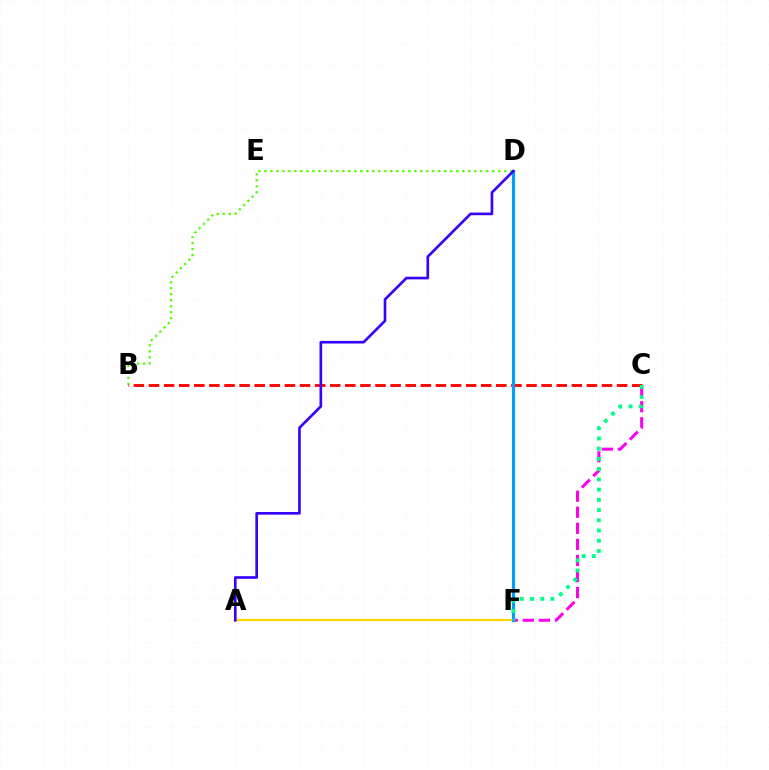{('B', 'D'): [{'color': '#4fff00', 'line_style': 'dotted', 'thickness': 1.63}], ('B', 'C'): [{'color': '#ff0000', 'line_style': 'dashed', 'thickness': 2.05}], ('A', 'F'): [{'color': '#ffd500', 'line_style': 'solid', 'thickness': 1.57}], ('C', 'F'): [{'color': '#ff00ed', 'line_style': 'dashed', 'thickness': 2.18}, {'color': '#00ff86', 'line_style': 'dotted', 'thickness': 2.78}], ('D', 'F'): [{'color': '#009eff', 'line_style': 'solid', 'thickness': 2.25}], ('A', 'D'): [{'color': '#3700ff', 'line_style': 'solid', 'thickness': 1.9}]}